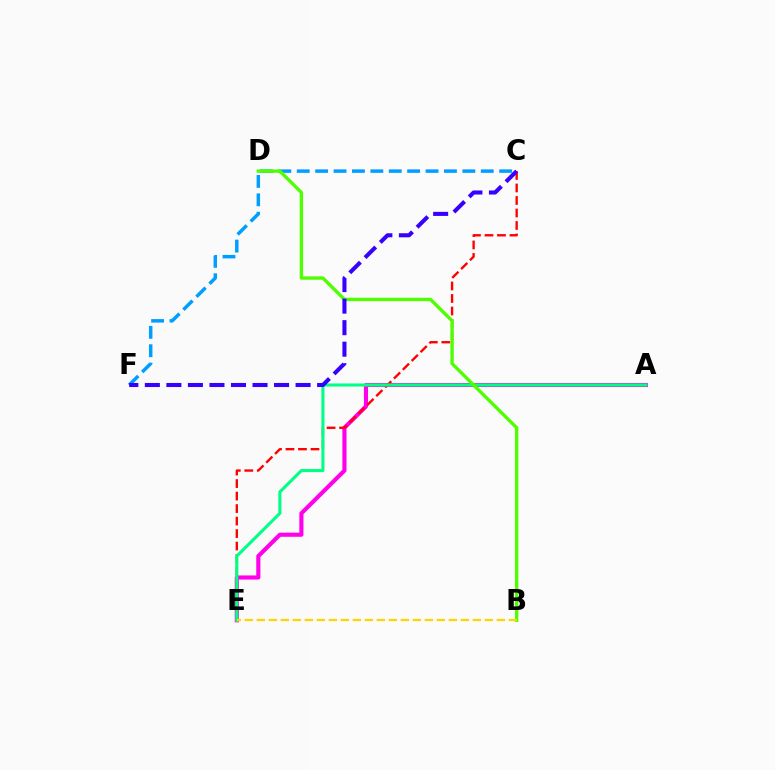{('A', 'E'): [{'color': '#ff00ed', 'line_style': 'solid', 'thickness': 2.97}, {'color': '#00ff86', 'line_style': 'solid', 'thickness': 2.21}], ('C', 'F'): [{'color': '#009eff', 'line_style': 'dashed', 'thickness': 2.5}, {'color': '#3700ff', 'line_style': 'dashed', 'thickness': 2.93}], ('C', 'E'): [{'color': '#ff0000', 'line_style': 'dashed', 'thickness': 1.7}], ('B', 'D'): [{'color': '#4fff00', 'line_style': 'solid', 'thickness': 2.42}], ('B', 'E'): [{'color': '#ffd500', 'line_style': 'dashed', 'thickness': 1.63}]}